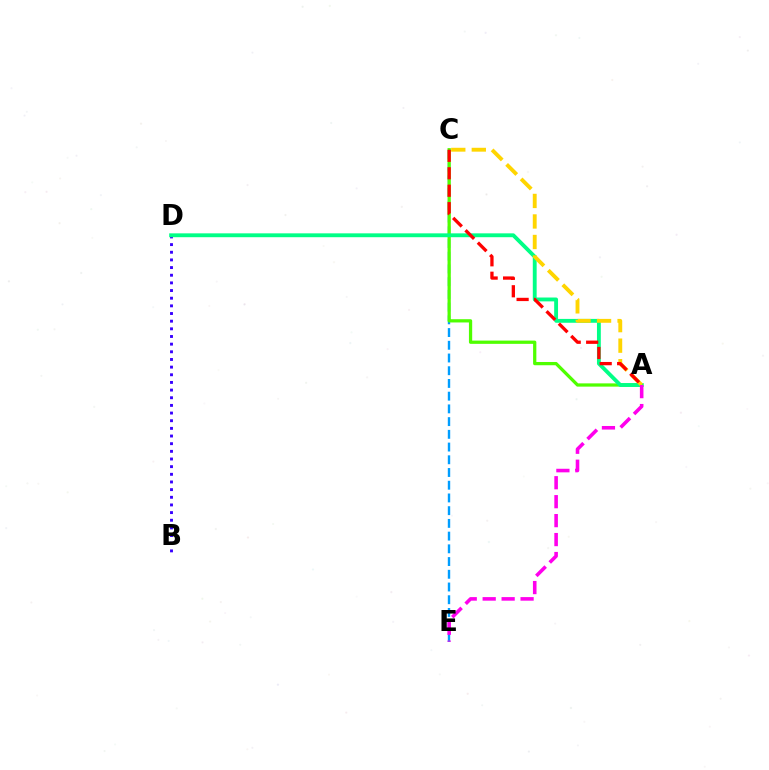{('C', 'E'): [{'color': '#009eff', 'line_style': 'dashed', 'thickness': 1.73}], ('A', 'C'): [{'color': '#4fff00', 'line_style': 'solid', 'thickness': 2.34}, {'color': '#ffd500', 'line_style': 'dashed', 'thickness': 2.79}, {'color': '#ff0000', 'line_style': 'dashed', 'thickness': 2.37}], ('B', 'D'): [{'color': '#3700ff', 'line_style': 'dotted', 'thickness': 2.08}], ('A', 'D'): [{'color': '#00ff86', 'line_style': 'solid', 'thickness': 2.78}], ('A', 'E'): [{'color': '#ff00ed', 'line_style': 'dashed', 'thickness': 2.57}]}